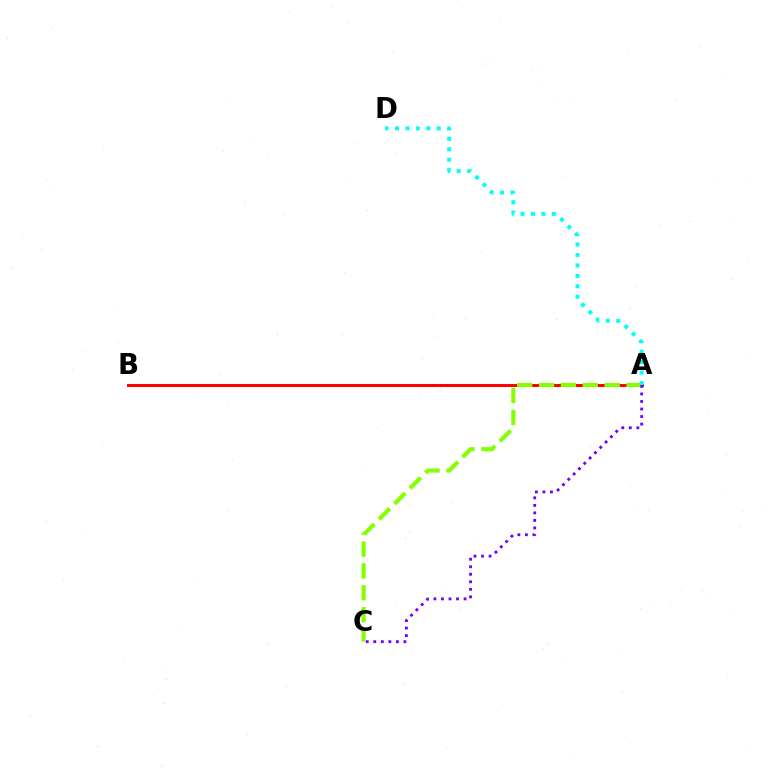{('A', 'B'): [{'color': '#ff0000', 'line_style': 'solid', 'thickness': 2.14}], ('A', 'C'): [{'color': '#84ff00', 'line_style': 'dashed', 'thickness': 2.97}, {'color': '#7200ff', 'line_style': 'dotted', 'thickness': 2.05}], ('A', 'D'): [{'color': '#00fff6', 'line_style': 'dotted', 'thickness': 2.84}]}